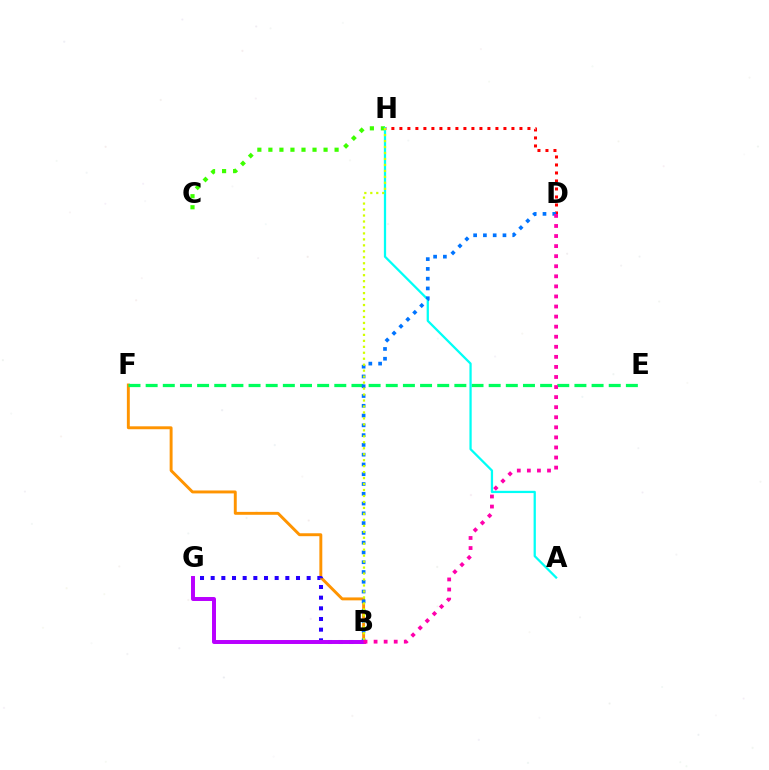{('D', 'H'): [{'color': '#ff0000', 'line_style': 'dotted', 'thickness': 2.17}], ('B', 'F'): [{'color': '#ff9400', 'line_style': 'solid', 'thickness': 2.1}], ('C', 'H'): [{'color': '#3dff00', 'line_style': 'dotted', 'thickness': 3.0}], ('E', 'F'): [{'color': '#00ff5c', 'line_style': 'dashed', 'thickness': 2.33}], ('A', 'H'): [{'color': '#00fff6', 'line_style': 'solid', 'thickness': 1.63}], ('B', 'G'): [{'color': '#2500ff', 'line_style': 'dotted', 'thickness': 2.9}, {'color': '#b900ff', 'line_style': 'solid', 'thickness': 2.85}], ('B', 'D'): [{'color': '#0074ff', 'line_style': 'dotted', 'thickness': 2.66}, {'color': '#ff00ac', 'line_style': 'dotted', 'thickness': 2.74}], ('B', 'H'): [{'color': '#d1ff00', 'line_style': 'dotted', 'thickness': 1.62}]}